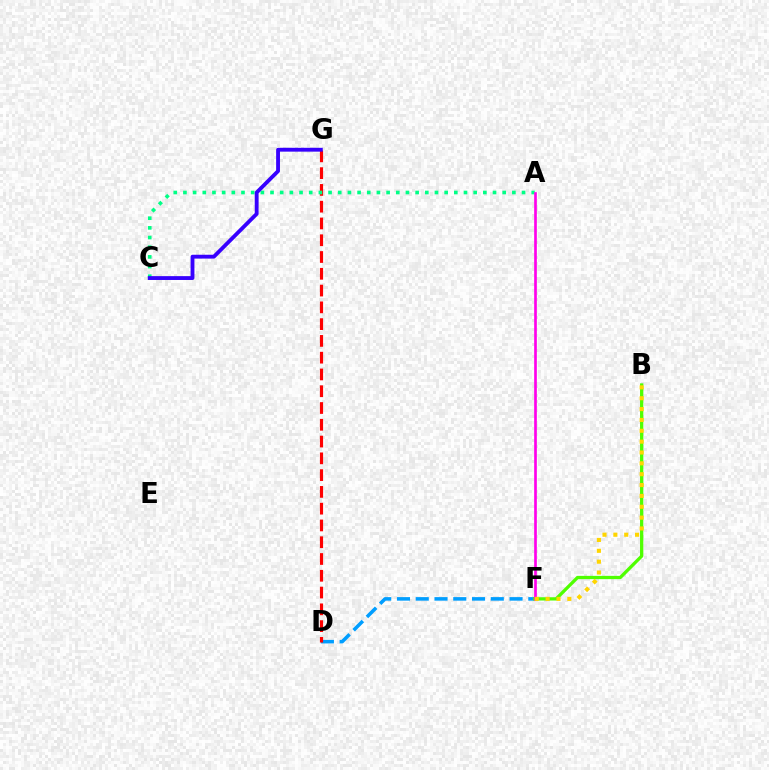{('D', 'F'): [{'color': '#009eff', 'line_style': 'dashed', 'thickness': 2.55}], ('B', 'F'): [{'color': '#4fff00', 'line_style': 'solid', 'thickness': 2.36}, {'color': '#ffd500', 'line_style': 'dotted', 'thickness': 2.95}], ('D', 'G'): [{'color': '#ff0000', 'line_style': 'dashed', 'thickness': 2.28}], ('A', 'C'): [{'color': '#00ff86', 'line_style': 'dotted', 'thickness': 2.63}], ('C', 'G'): [{'color': '#3700ff', 'line_style': 'solid', 'thickness': 2.77}], ('A', 'F'): [{'color': '#ff00ed', 'line_style': 'solid', 'thickness': 1.92}]}